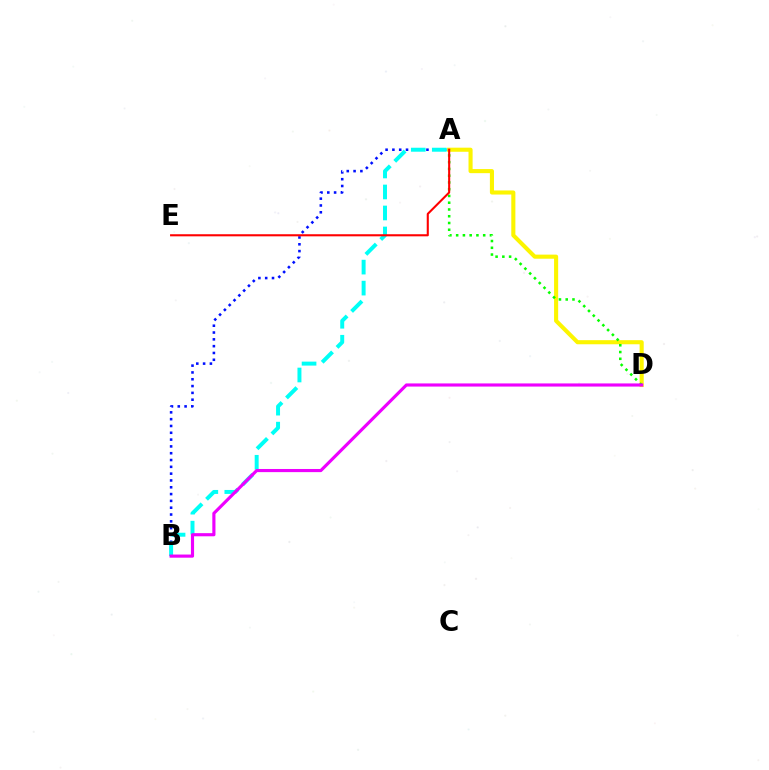{('A', 'B'): [{'color': '#0010ff', 'line_style': 'dotted', 'thickness': 1.85}, {'color': '#00fff6', 'line_style': 'dashed', 'thickness': 2.85}], ('A', 'D'): [{'color': '#fcf500', 'line_style': 'solid', 'thickness': 2.94}, {'color': '#08ff00', 'line_style': 'dotted', 'thickness': 1.84}], ('A', 'E'): [{'color': '#ff0000', 'line_style': 'solid', 'thickness': 1.51}], ('B', 'D'): [{'color': '#ee00ff', 'line_style': 'solid', 'thickness': 2.26}]}